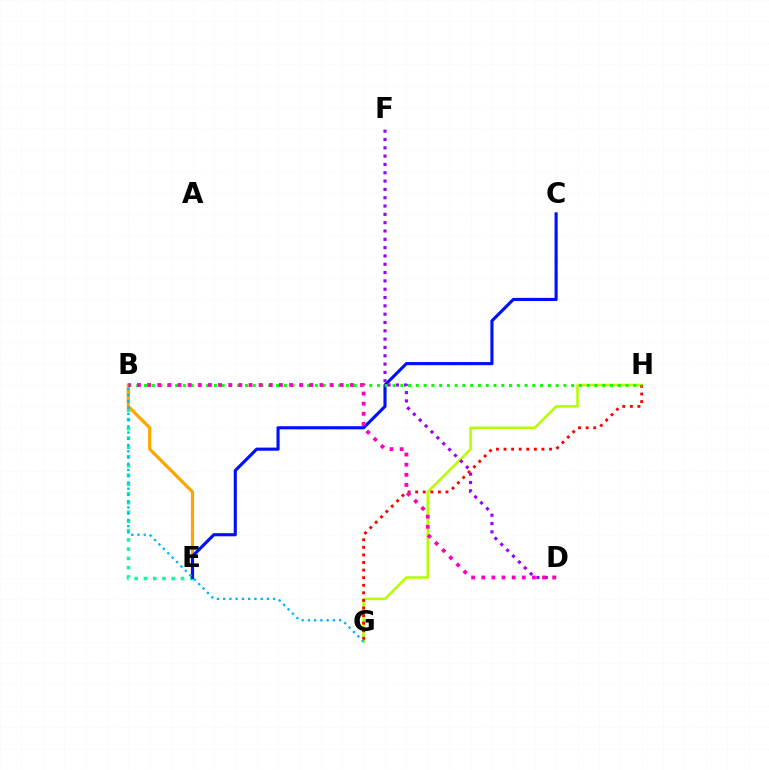{('B', 'E'): [{'color': '#00ff9d', 'line_style': 'dotted', 'thickness': 2.52}, {'color': '#ffa500', 'line_style': 'solid', 'thickness': 2.31}], ('G', 'H'): [{'color': '#b3ff00', 'line_style': 'solid', 'thickness': 1.82}, {'color': '#ff0000', 'line_style': 'dotted', 'thickness': 2.06}], ('C', 'E'): [{'color': '#0010ff', 'line_style': 'solid', 'thickness': 2.25}], ('B', 'H'): [{'color': '#08ff00', 'line_style': 'dotted', 'thickness': 2.11}], ('B', 'G'): [{'color': '#00b5ff', 'line_style': 'dotted', 'thickness': 1.7}], ('D', 'F'): [{'color': '#9b00ff', 'line_style': 'dotted', 'thickness': 2.26}], ('B', 'D'): [{'color': '#ff00bd', 'line_style': 'dotted', 'thickness': 2.75}]}